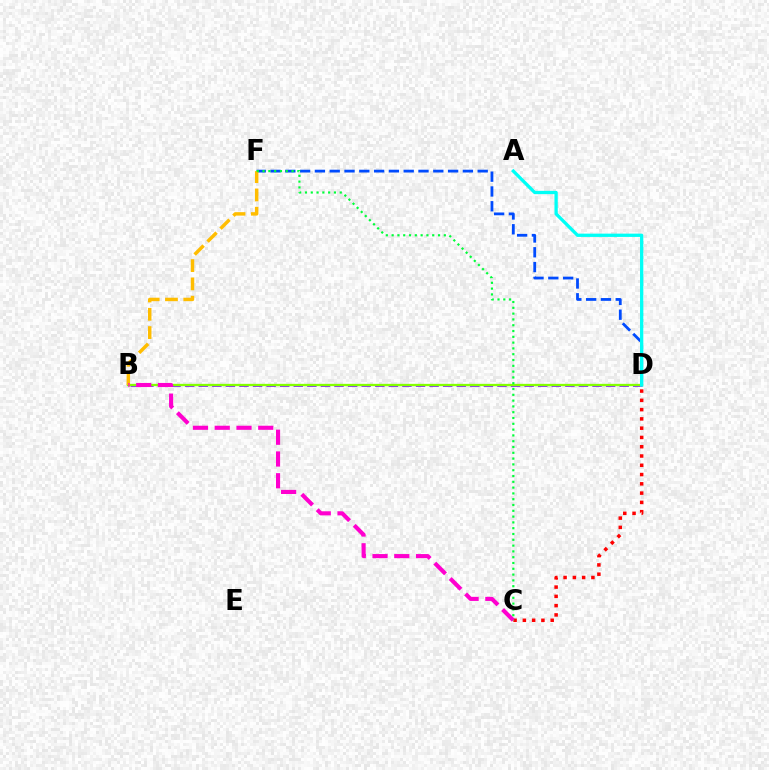{('B', 'D'): [{'color': '#7200ff', 'line_style': 'dashed', 'thickness': 1.84}, {'color': '#84ff00', 'line_style': 'solid', 'thickness': 1.66}], ('D', 'F'): [{'color': '#004bff', 'line_style': 'dashed', 'thickness': 2.01}], ('B', 'F'): [{'color': '#ffbd00', 'line_style': 'dashed', 'thickness': 2.49}], ('C', 'D'): [{'color': '#ff0000', 'line_style': 'dotted', 'thickness': 2.52}], ('A', 'D'): [{'color': '#00fff6', 'line_style': 'solid', 'thickness': 2.37}], ('B', 'C'): [{'color': '#ff00cf', 'line_style': 'dashed', 'thickness': 2.96}], ('C', 'F'): [{'color': '#00ff39', 'line_style': 'dotted', 'thickness': 1.58}]}